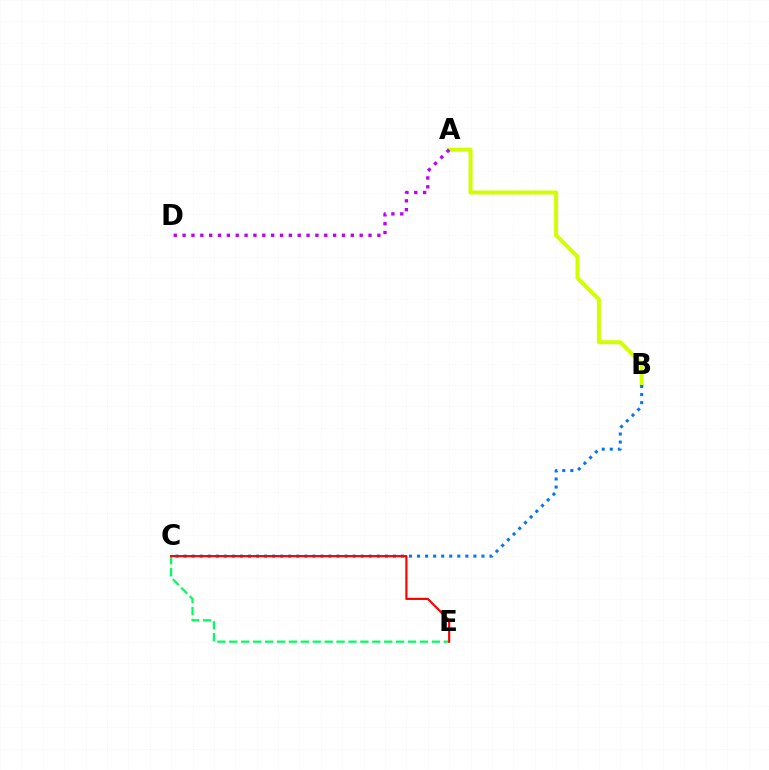{('A', 'B'): [{'color': '#d1ff00', 'line_style': 'solid', 'thickness': 2.89}], ('A', 'D'): [{'color': '#b900ff', 'line_style': 'dotted', 'thickness': 2.41}], ('B', 'C'): [{'color': '#0074ff', 'line_style': 'dotted', 'thickness': 2.19}], ('C', 'E'): [{'color': '#00ff5c', 'line_style': 'dashed', 'thickness': 1.62}, {'color': '#ff0000', 'line_style': 'solid', 'thickness': 1.56}]}